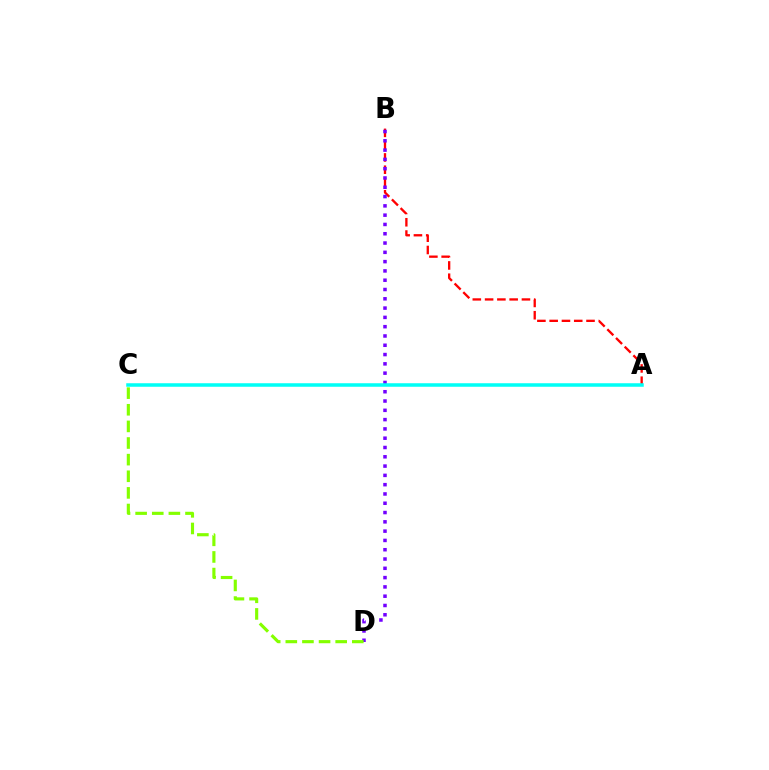{('A', 'B'): [{'color': '#ff0000', 'line_style': 'dashed', 'thickness': 1.67}], ('B', 'D'): [{'color': '#7200ff', 'line_style': 'dotted', 'thickness': 2.53}], ('C', 'D'): [{'color': '#84ff00', 'line_style': 'dashed', 'thickness': 2.26}], ('A', 'C'): [{'color': '#00fff6', 'line_style': 'solid', 'thickness': 2.54}]}